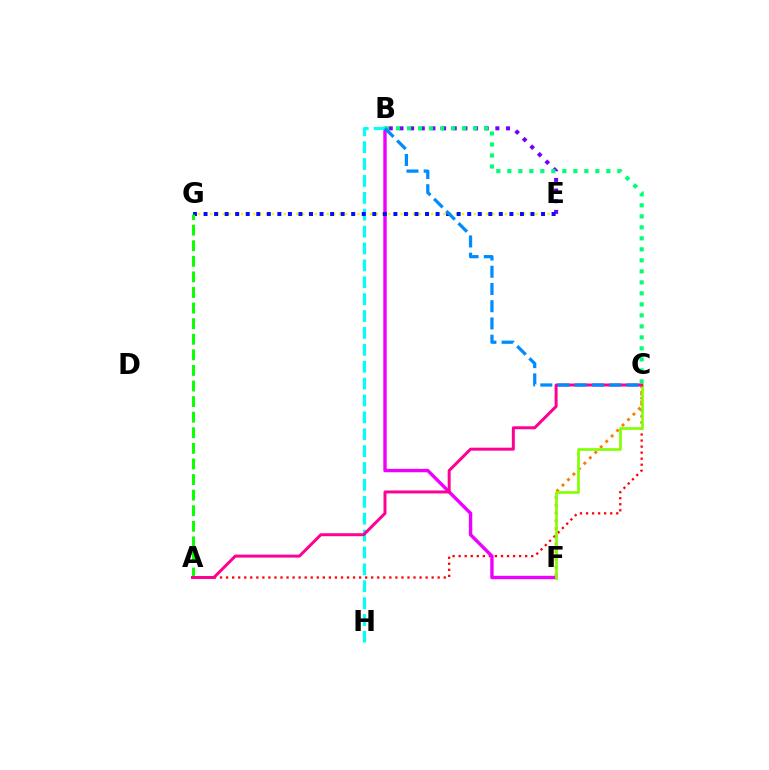{('A', 'C'): [{'color': '#ff0000', 'line_style': 'dotted', 'thickness': 1.64}, {'color': '#ff0094', 'line_style': 'solid', 'thickness': 2.14}], ('B', 'F'): [{'color': '#ee00ff', 'line_style': 'solid', 'thickness': 2.44}], ('E', 'G'): [{'color': '#fcf500', 'line_style': 'dotted', 'thickness': 1.67}, {'color': '#0010ff', 'line_style': 'dotted', 'thickness': 2.87}], ('C', 'F'): [{'color': '#ff7c00', 'line_style': 'dotted', 'thickness': 2.1}, {'color': '#84ff00', 'line_style': 'solid', 'thickness': 1.93}], ('B', 'E'): [{'color': '#7200ff', 'line_style': 'dotted', 'thickness': 2.9}], ('B', 'C'): [{'color': '#00ff74', 'line_style': 'dotted', 'thickness': 2.99}, {'color': '#008cff', 'line_style': 'dashed', 'thickness': 2.34}], ('B', 'H'): [{'color': '#00fff6', 'line_style': 'dashed', 'thickness': 2.29}], ('A', 'G'): [{'color': '#08ff00', 'line_style': 'dashed', 'thickness': 2.12}]}